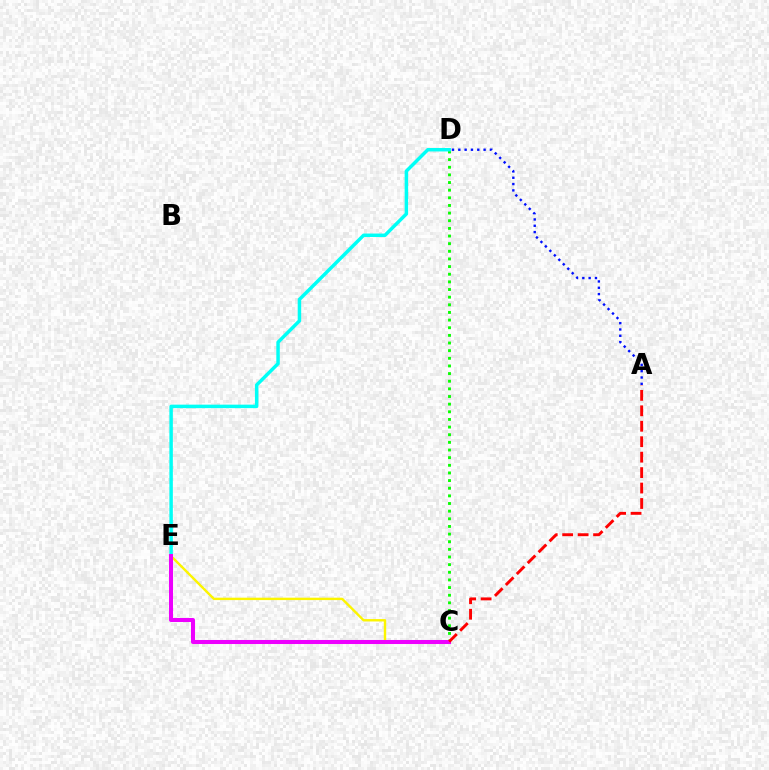{('C', 'D'): [{'color': '#08ff00', 'line_style': 'dotted', 'thickness': 2.08}], ('C', 'E'): [{'color': '#fcf500', 'line_style': 'solid', 'thickness': 1.73}, {'color': '#ee00ff', 'line_style': 'solid', 'thickness': 2.91}], ('D', 'E'): [{'color': '#00fff6', 'line_style': 'solid', 'thickness': 2.5}], ('A', 'C'): [{'color': '#ff0000', 'line_style': 'dashed', 'thickness': 2.1}], ('A', 'D'): [{'color': '#0010ff', 'line_style': 'dotted', 'thickness': 1.72}]}